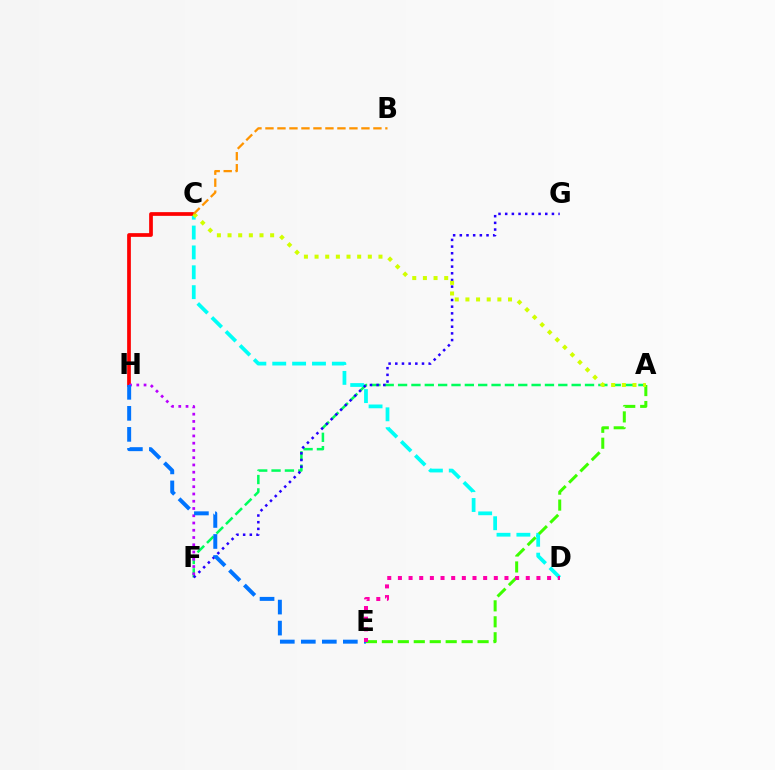{('A', 'F'): [{'color': '#00ff5c', 'line_style': 'dashed', 'thickness': 1.81}], ('C', 'D'): [{'color': '#00fff6', 'line_style': 'dashed', 'thickness': 2.7}], ('C', 'H'): [{'color': '#ff0000', 'line_style': 'solid', 'thickness': 2.68}], ('A', 'E'): [{'color': '#3dff00', 'line_style': 'dashed', 'thickness': 2.17}], ('F', 'H'): [{'color': '#b900ff', 'line_style': 'dotted', 'thickness': 1.97}], ('F', 'G'): [{'color': '#2500ff', 'line_style': 'dotted', 'thickness': 1.81}], ('A', 'C'): [{'color': '#d1ff00', 'line_style': 'dotted', 'thickness': 2.89}], ('E', 'H'): [{'color': '#0074ff', 'line_style': 'dashed', 'thickness': 2.85}], ('D', 'E'): [{'color': '#ff00ac', 'line_style': 'dotted', 'thickness': 2.9}], ('B', 'C'): [{'color': '#ff9400', 'line_style': 'dashed', 'thickness': 1.63}]}